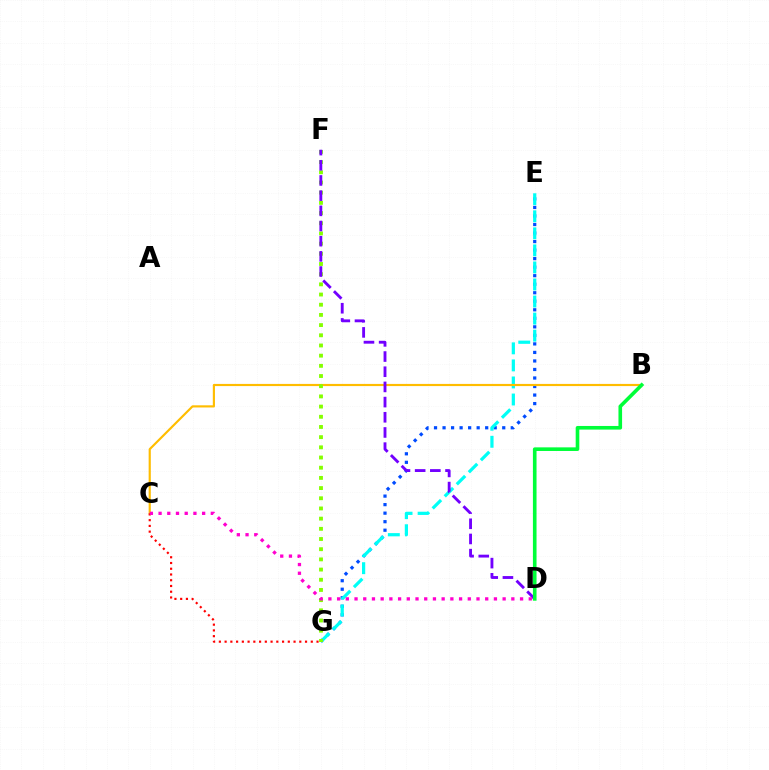{('E', 'G'): [{'color': '#004bff', 'line_style': 'dotted', 'thickness': 2.32}, {'color': '#00fff6', 'line_style': 'dashed', 'thickness': 2.32}], ('B', 'C'): [{'color': '#ffbd00', 'line_style': 'solid', 'thickness': 1.56}], ('F', 'G'): [{'color': '#84ff00', 'line_style': 'dotted', 'thickness': 2.77}], ('D', 'F'): [{'color': '#7200ff', 'line_style': 'dashed', 'thickness': 2.06}], ('B', 'D'): [{'color': '#00ff39', 'line_style': 'solid', 'thickness': 2.61}], ('C', 'G'): [{'color': '#ff0000', 'line_style': 'dotted', 'thickness': 1.56}], ('C', 'D'): [{'color': '#ff00cf', 'line_style': 'dotted', 'thickness': 2.37}]}